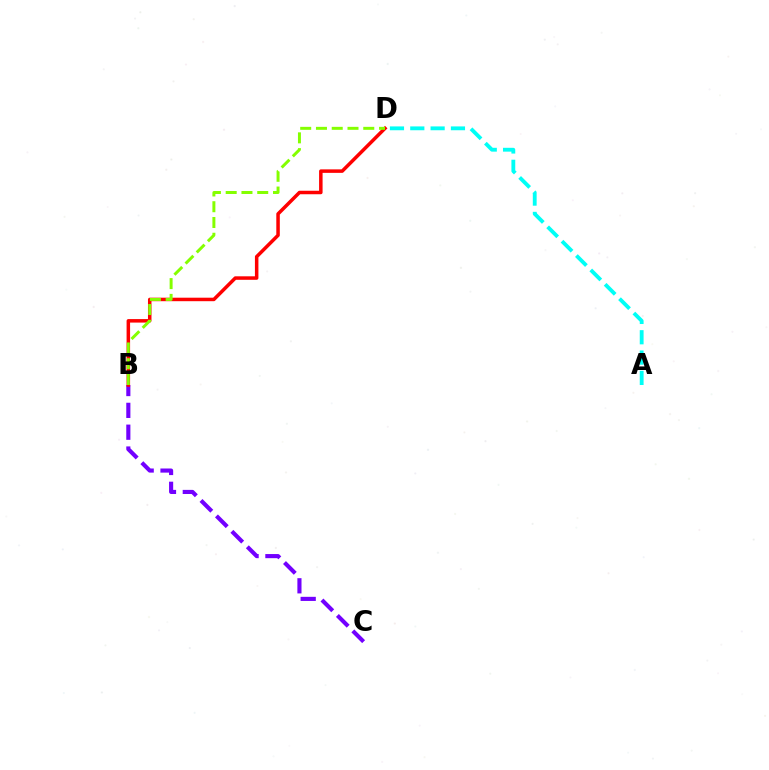{('B', 'C'): [{'color': '#7200ff', 'line_style': 'dashed', 'thickness': 2.97}], ('B', 'D'): [{'color': '#ff0000', 'line_style': 'solid', 'thickness': 2.52}, {'color': '#84ff00', 'line_style': 'dashed', 'thickness': 2.14}], ('A', 'D'): [{'color': '#00fff6', 'line_style': 'dashed', 'thickness': 2.76}]}